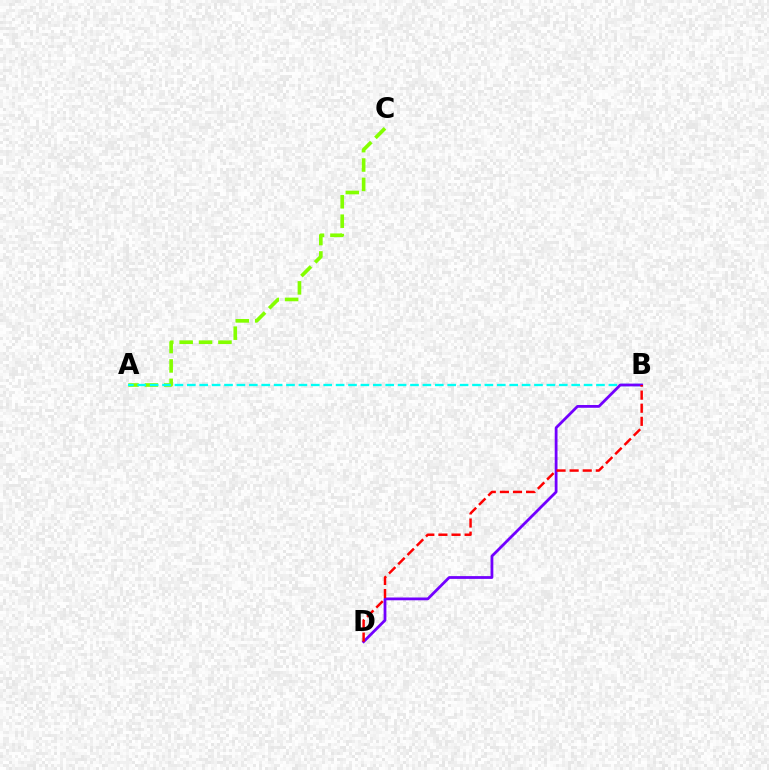{('A', 'C'): [{'color': '#84ff00', 'line_style': 'dashed', 'thickness': 2.63}], ('A', 'B'): [{'color': '#00fff6', 'line_style': 'dashed', 'thickness': 1.68}], ('B', 'D'): [{'color': '#7200ff', 'line_style': 'solid', 'thickness': 2.0}, {'color': '#ff0000', 'line_style': 'dashed', 'thickness': 1.78}]}